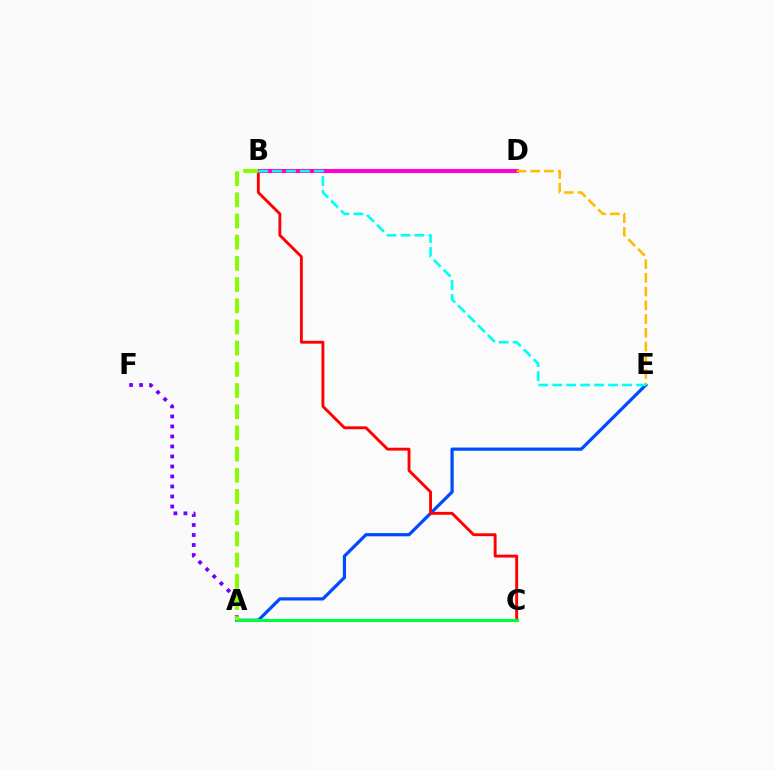{('A', 'E'): [{'color': '#004bff', 'line_style': 'solid', 'thickness': 2.31}], ('A', 'F'): [{'color': '#7200ff', 'line_style': 'dotted', 'thickness': 2.72}], ('B', 'C'): [{'color': '#ff0000', 'line_style': 'solid', 'thickness': 2.07}], ('A', 'C'): [{'color': '#00ff39', 'line_style': 'solid', 'thickness': 2.22}], ('B', 'D'): [{'color': '#ff00cf', 'line_style': 'solid', 'thickness': 2.93}], ('A', 'B'): [{'color': '#84ff00', 'line_style': 'dashed', 'thickness': 2.88}], ('D', 'E'): [{'color': '#ffbd00', 'line_style': 'dashed', 'thickness': 1.87}], ('B', 'E'): [{'color': '#00fff6', 'line_style': 'dashed', 'thickness': 1.9}]}